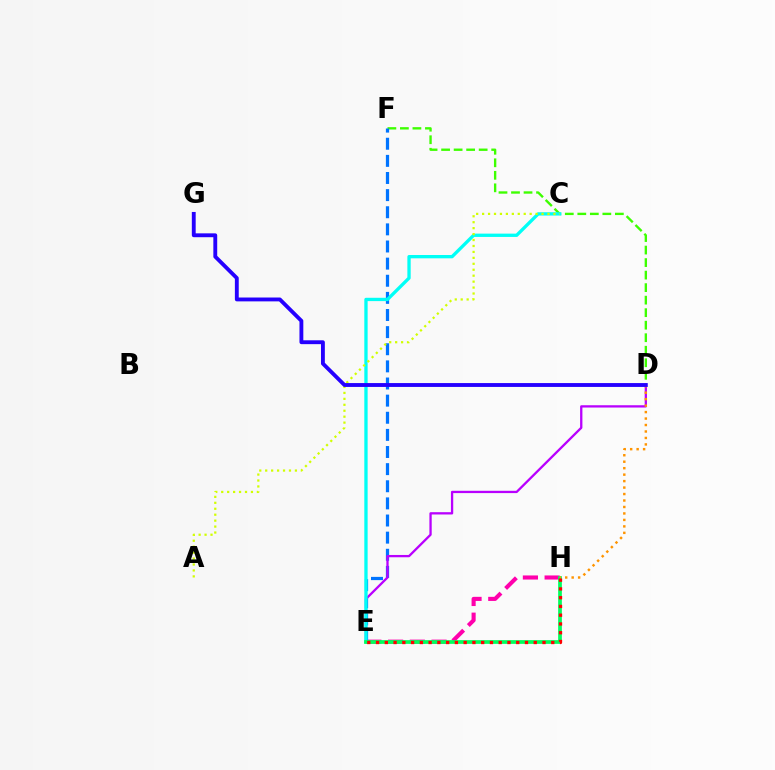{('E', 'H'): [{'color': '#ff00ac', 'line_style': 'dashed', 'thickness': 2.95}, {'color': '#00ff5c', 'line_style': 'solid', 'thickness': 2.68}, {'color': '#ff0000', 'line_style': 'dotted', 'thickness': 2.38}], ('D', 'F'): [{'color': '#3dff00', 'line_style': 'dashed', 'thickness': 1.7}], ('E', 'F'): [{'color': '#0074ff', 'line_style': 'dashed', 'thickness': 2.33}], ('D', 'E'): [{'color': '#b900ff', 'line_style': 'solid', 'thickness': 1.65}], ('C', 'E'): [{'color': '#00fff6', 'line_style': 'solid', 'thickness': 2.39}], ('D', 'H'): [{'color': '#ff9400', 'line_style': 'dotted', 'thickness': 1.76}], ('A', 'C'): [{'color': '#d1ff00', 'line_style': 'dotted', 'thickness': 1.61}], ('D', 'G'): [{'color': '#2500ff', 'line_style': 'solid', 'thickness': 2.78}]}